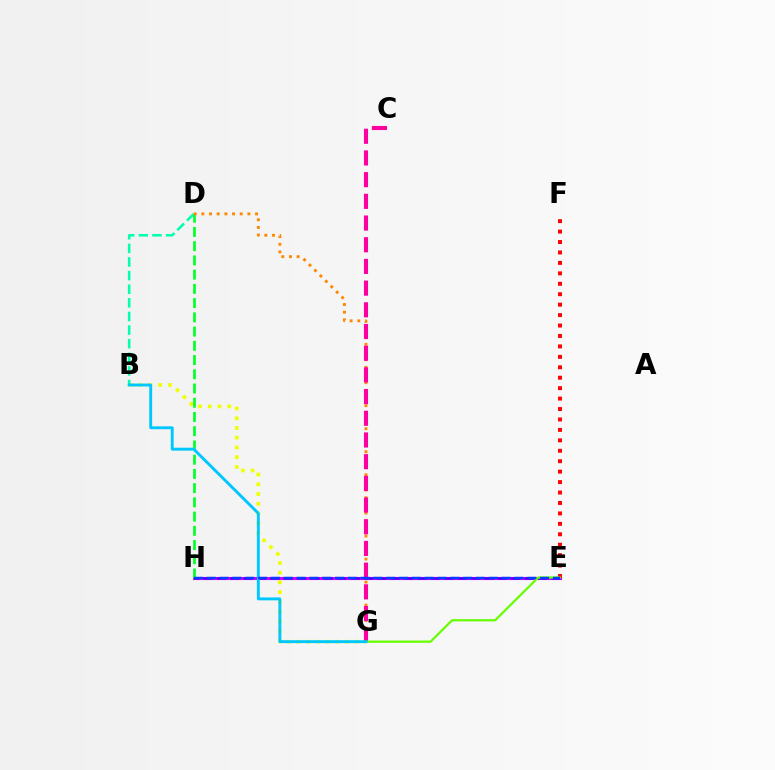{('B', 'G'): [{'color': '#eeff00', 'line_style': 'dotted', 'thickness': 2.64}, {'color': '#00c7ff', 'line_style': 'solid', 'thickness': 2.09}], ('E', 'H'): [{'color': '#d600ff', 'line_style': 'solid', 'thickness': 2.25}, {'color': '#4f00ff', 'line_style': 'dashed', 'thickness': 1.82}, {'color': '#003fff', 'line_style': 'dashed', 'thickness': 1.74}], ('E', 'F'): [{'color': '#ff0000', 'line_style': 'dotted', 'thickness': 2.84}], ('B', 'D'): [{'color': '#00ffaf', 'line_style': 'dashed', 'thickness': 1.85}], ('D', 'H'): [{'color': '#00ff27', 'line_style': 'dashed', 'thickness': 1.93}], ('D', 'G'): [{'color': '#ff8800', 'line_style': 'dotted', 'thickness': 2.08}], ('C', 'G'): [{'color': '#ff00a0', 'line_style': 'dashed', 'thickness': 2.95}], ('E', 'G'): [{'color': '#66ff00', 'line_style': 'solid', 'thickness': 1.61}]}